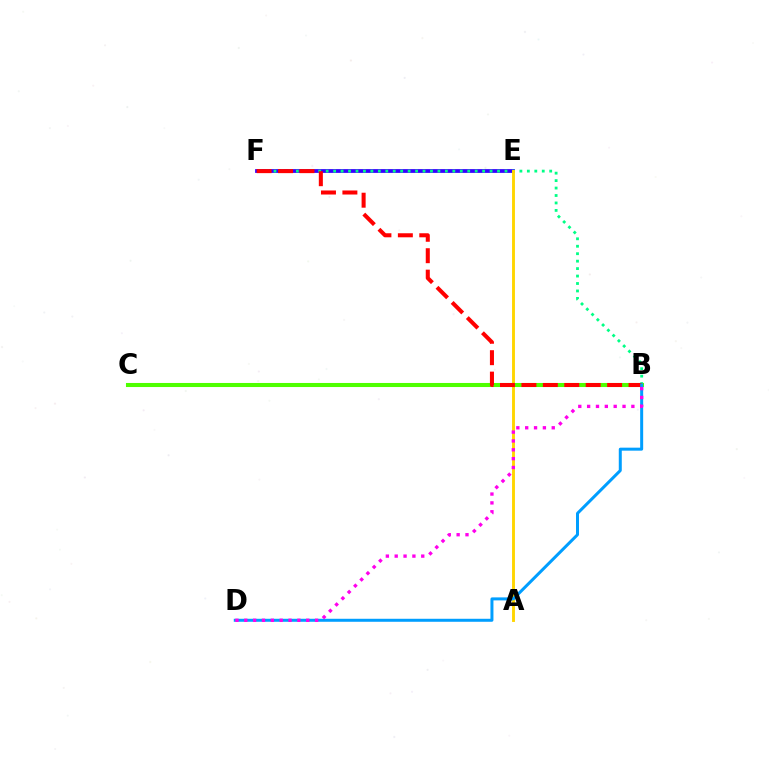{('E', 'F'): [{'color': '#3700ff', 'line_style': 'solid', 'thickness': 2.72}], ('B', 'F'): [{'color': '#00ff86', 'line_style': 'dotted', 'thickness': 2.02}, {'color': '#ff0000', 'line_style': 'dashed', 'thickness': 2.91}], ('A', 'E'): [{'color': '#ffd500', 'line_style': 'solid', 'thickness': 2.09}], ('B', 'C'): [{'color': '#4fff00', 'line_style': 'solid', 'thickness': 2.92}], ('B', 'D'): [{'color': '#009eff', 'line_style': 'solid', 'thickness': 2.16}, {'color': '#ff00ed', 'line_style': 'dotted', 'thickness': 2.4}]}